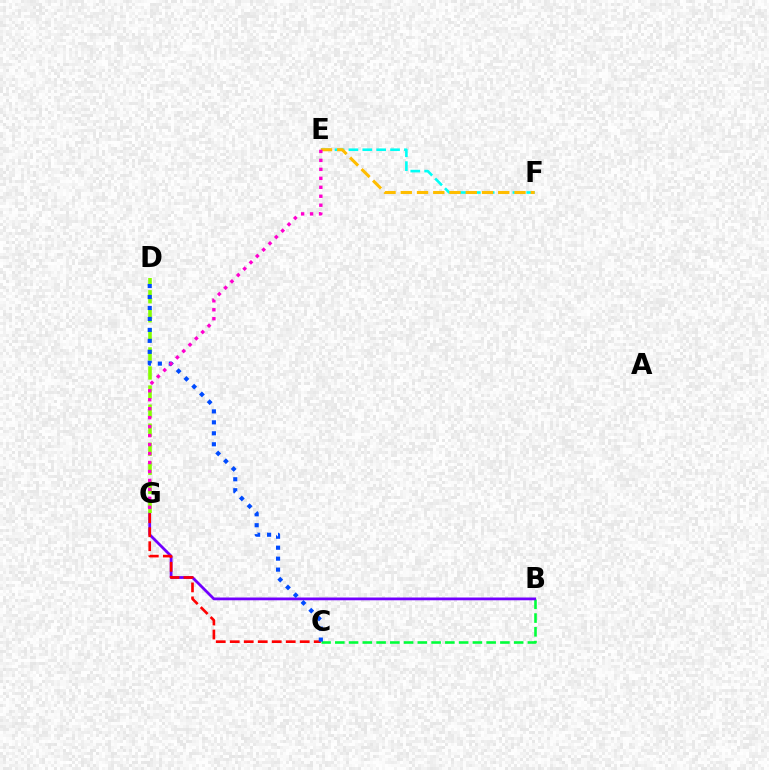{('E', 'F'): [{'color': '#00fff6', 'line_style': 'dashed', 'thickness': 1.88}, {'color': '#ffbd00', 'line_style': 'dashed', 'thickness': 2.21}], ('B', 'C'): [{'color': '#00ff39', 'line_style': 'dashed', 'thickness': 1.87}], ('B', 'G'): [{'color': '#7200ff', 'line_style': 'solid', 'thickness': 2.0}], ('C', 'G'): [{'color': '#ff0000', 'line_style': 'dashed', 'thickness': 1.9}], ('D', 'G'): [{'color': '#84ff00', 'line_style': 'dashed', 'thickness': 2.59}], ('C', 'D'): [{'color': '#004bff', 'line_style': 'dotted', 'thickness': 2.98}], ('E', 'G'): [{'color': '#ff00cf', 'line_style': 'dotted', 'thickness': 2.44}]}